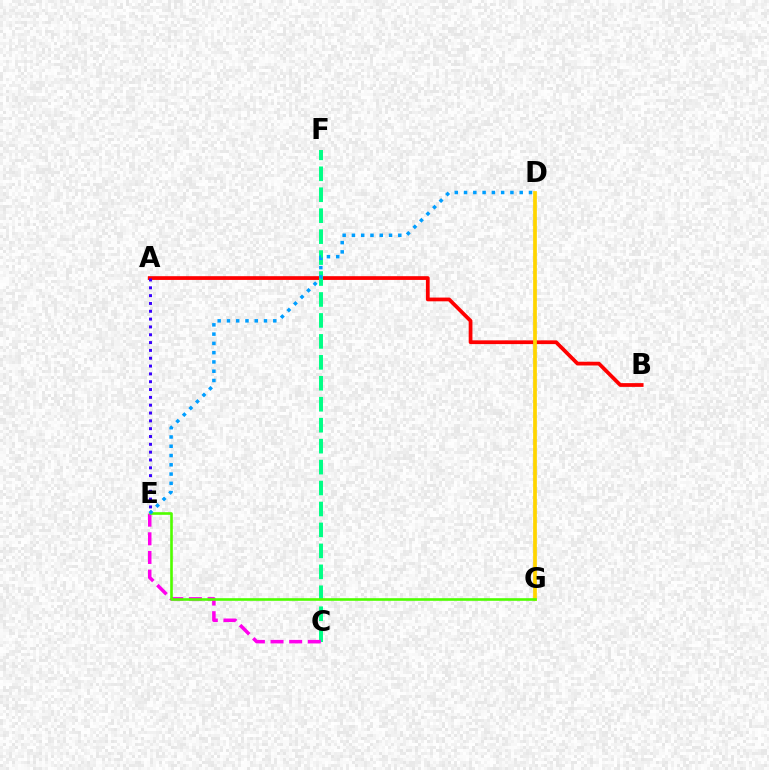{('A', 'B'): [{'color': '#ff0000', 'line_style': 'solid', 'thickness': 2.7}], ('D', 'G'): [{'color': '#ffd500', 'line_style': 'solid', 'thickness': 2.69}], ('A', 'E'): [{'color': '#3700ff', 'line_style': 'dotted', 'thickness': 2.13}], ('C', 'F'): [{'color': '#00ff86', 'line_style': 'dashed', 'thickness': 2.85}], ('C', 'E'): [{'color': '#ff00ed', 'line_style': 'dashed', 'thickness': 2.53}], ('E', 'G'): [{'color': '#4fff00', 'line_style': 'solid', 'thickness': 1.89}], ('D', 'E'): [{'color': '#009eff', 'line_style': 'dotted', 'thickness': 2.52}]}